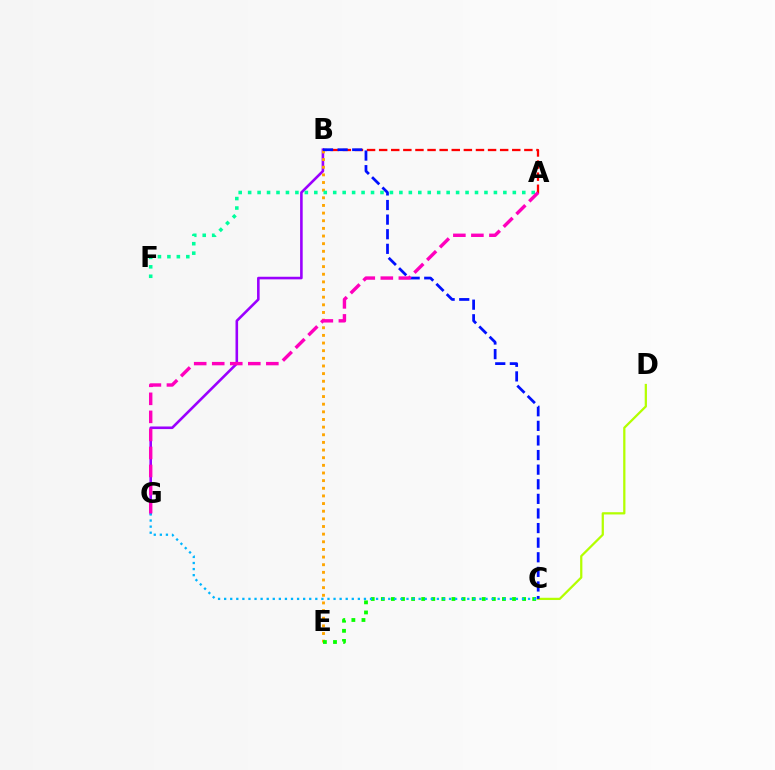{('B', 'G'): [{'color': '#9b00ff', 'line_style': 'solid', 'thickness': 1.87}], ('C', 'D'): [{'color': '#b3ff00', 'line_style': 'solid', 'thickness': 1.62}], ('A', 'B'): [{'color': '#ff0000', 'line_style': 'dashed', 'thickness': 1.64}], ('B', 'E'): [{'color': '#ffa500', 'line_style': 'dotted', 'thickness': 2.08}], ('B', 'C'): [{'color': '#0010ff', 'line_style': 'dashed', 'thickness': 1.98}], ('C', 'E'): [{'color': '#08ff00', 'line_style': 'dotted', 'thickness': 2.74}], ('C', 'G'): [{'color': '#00b5ff', 'line_style': 'dotted', 'thickness': 1.65}], ('A', 'F'): [{'color': '#00ff9d', 'line_style': 'dotted', 'thickness': 2.57}], ('A', 'G'): [{'color': '#ff00bd', 'line_style': 'dashed', 'thickness': 2.45}]}